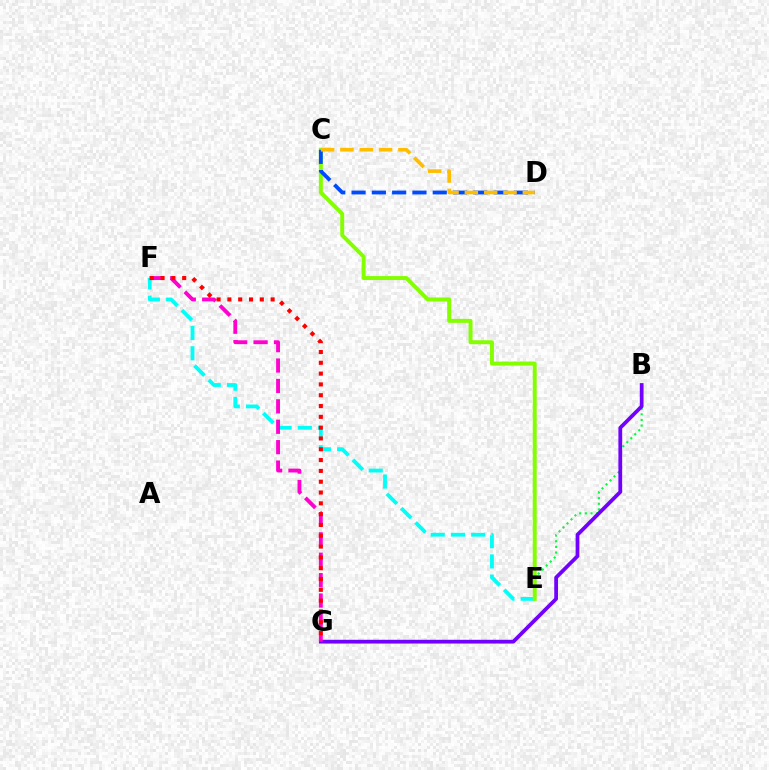{('B', 'E'): [{'color': '#00ff39', 'line_style': 'dotted', 'thickness': 1.53}], ('E', 'F'): [{'color': '#00fff6', 'line_style': 'dashed', 'thickness': 2.75}], ('B', 'G'): [{'color': '#7200ff', 'line_style': 'solid', 'thickness': 2.7}], ('C', 'E'): [{'color': '#84ff00', 'line_style': 'solid', 'thickness': 2.85}], ('F', 'G'): [{'color': '#ff00cf', 'line_style': 'dashed', 'thickness': 2.77}, {'color': '#ff0000', 'line_style': 'dotted', 'thickness': 2.94}], ('C', 'D'): [{'color': '#004bff', 'line_style': 'dashed', 'thickness': 2.76}, {'color': '#ffbd00', 'line_style': 'dashed', 'thickness': 2.63}]}